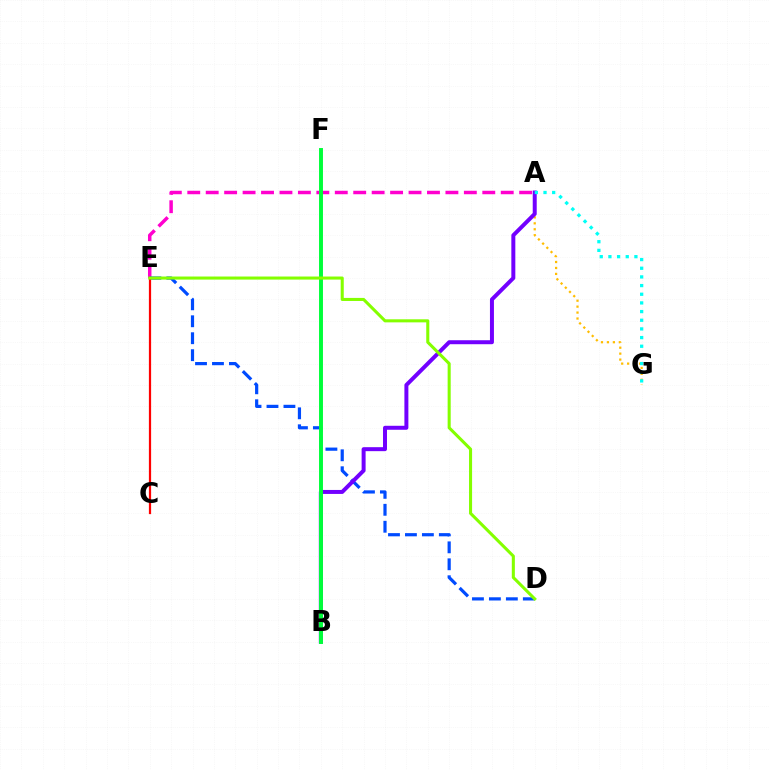{('A', 'E'): [{'color': '#ff00cf', 'line_style': 'dashed', 'thickness': 2.5}], ('D', 'E'): [{'color': '#004bff', 'line_style': 'dashed', 'thickness': 2.3}, {'color': '#84ff00', 'line_style': 'solid', 'thickness': 2.21}], ('A', 'G'): [{'color': '#ffbd00', 'line_style': 'dotted', 'thickness': 1.61}, {'color': '#00fff6', 'line_style': 'dotted', 'thickness': 2.35}], ('A', 'B'): [{'color': '#7200ff', 'line_style': 'solid', 'thickness': 2.87}], ('B', 'F'): [{'color': '#00ff39', 'line_style': 'solid', 'thickness': 2.83}], ('C', 'E'): [{'color': '#ff0000', 'line_style': 'solid', 'thickness': 1.6}]}